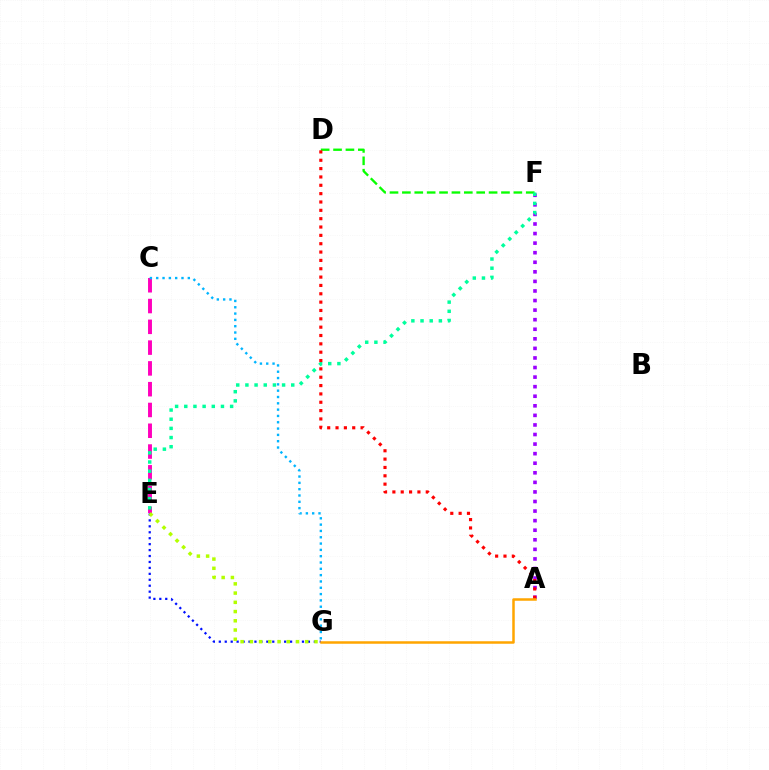{('C', 'E'): [{'color': '#ff00bd', 'line_style': 'dashed', 'thickness': 2.82}], ('C', 'G'): [{'color': '#00b5ff', 'line_style': 'dotted', 'thickness': 1.72}], ('E', 'G'): [{'color': '#0010ff', 'line_style': 'dotted', 'thickness': 1.61}, {'color': '#b3ff00', 'line_style': 'dotted', 'thickness': 2.51}], ('D', 'F'): [{'color': '#08ff00', 'line_style': 'dashed', 'thickness': 1.68}], ('A', 'F'): [{'color': '#9b00ff', 'line_style': 'dotted', 'thickness': 2.6}], ('E', 'F'): [{'color': '#00ff9d', 'line_style': 'dotted', 'thickness': 2.49}], ('A', 'D'): [{'color': '#ff0000', 'line_style': 'dotted', 'thickness': 2.27}], ('A', 'G'): [{'color': '#ffa500', 'line_style': 'solid', 'thickness': 1.81}]}